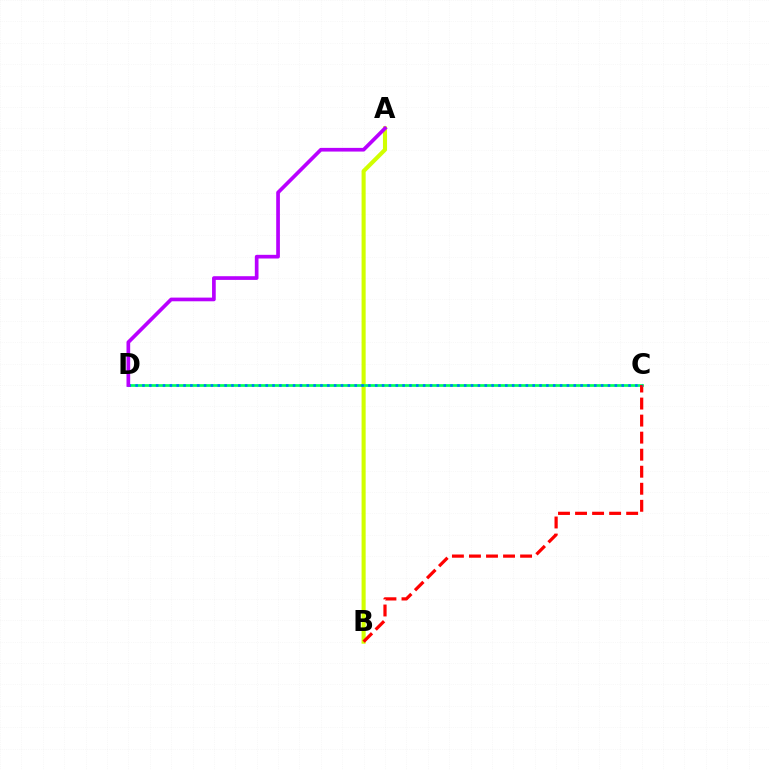{('A', 'B'): [{'color': '#d1ff00', 'line_style': 'solid', 'thickness': 2.95}], ('C', 'D'): [{'color': '#00ff5c', 'line_style': 'solid', 'thickness': 1.96}, {'color': '#0074ff', 'line_style': 'dotted', 'thickness': 1.86}], ('B', 'C'): [{'color': '#ff0000', 'line_style': 'dashed', 'thickness': 2.31}], ('A', 'D'): [{'color': '#b900ff', 'line_style': 'solid', 'thickness': 2.65}]}